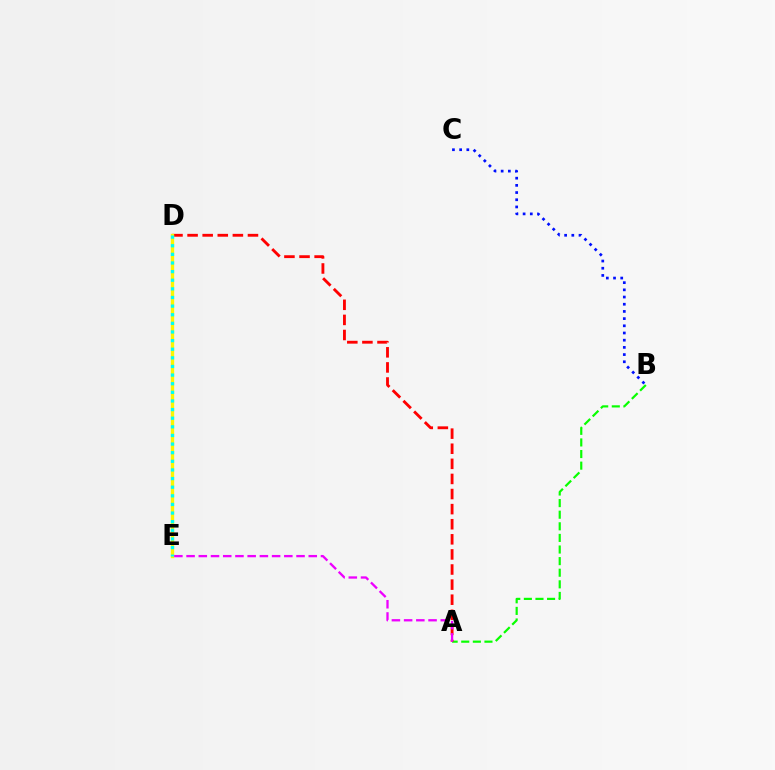{('A', 'B'): [{'color': '#08ff00', 'line_style': 'dashed', 'thickness': 1.58}], ('A', 'D'): [{'color': '#ff0000', 'line_style': 'dashed', 'thickness': 2.05}], ('B', 'C'): [{'color': '#0010ff', 'line_style': 'dotted', 'thickness': 1.95}], ('D', 'E'): [{'color': '#fcf500', 'line_style': 'solid', 'thickness': 2.42}, {'color': '#00fff6', 'line_style': 'dotted', 'thickness': 2.34}], ('A', 'E'): [{'color': '#ee00ff', 'line_style': 'dashed', 'thickness': 1.66}]}